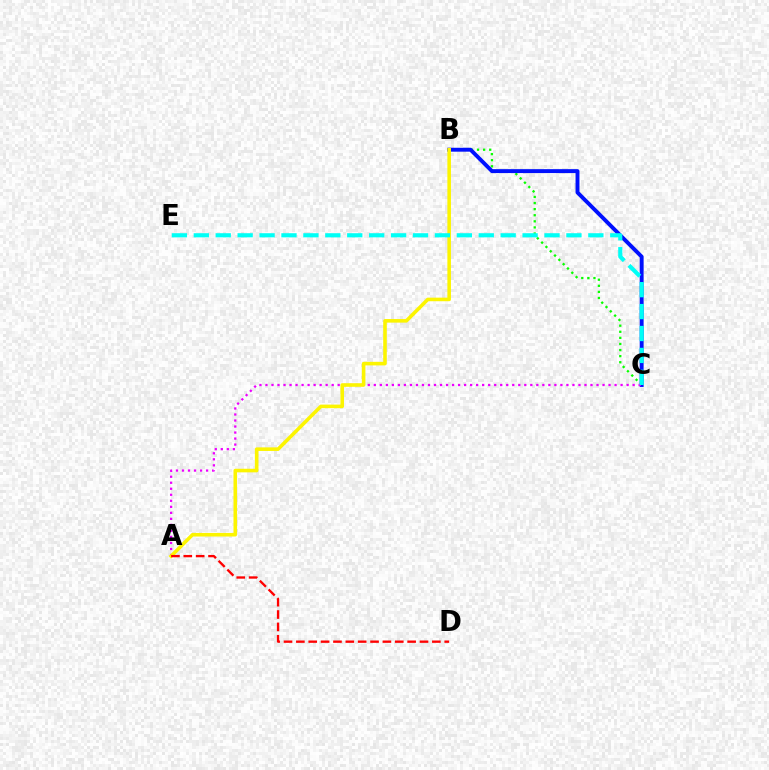{('B', 'C'): [{'color': '#08ff00', 'line_style': 'dotted', 'thickness': 1.66}, {'color': '#0010ff', 'line_style': 'solid', 'thickness': 2.82}], ('A', 'C'): [{'color': '#ee00ff', 'line_style': 'dotted', 'thickness': 1.64}], ('A', 'B'): [{'color': '#fcf500', 'line_style': 'solid', 'thickness': 2.58}], ('A', 'D'): [{'color': '#ff0000', 'line_style': 'dashed', 'thickness': 1.68}], ('C', 'E'): [{'color': '#00fff6', 'line_style': 'dashed', 'thickness': 2.98}]}